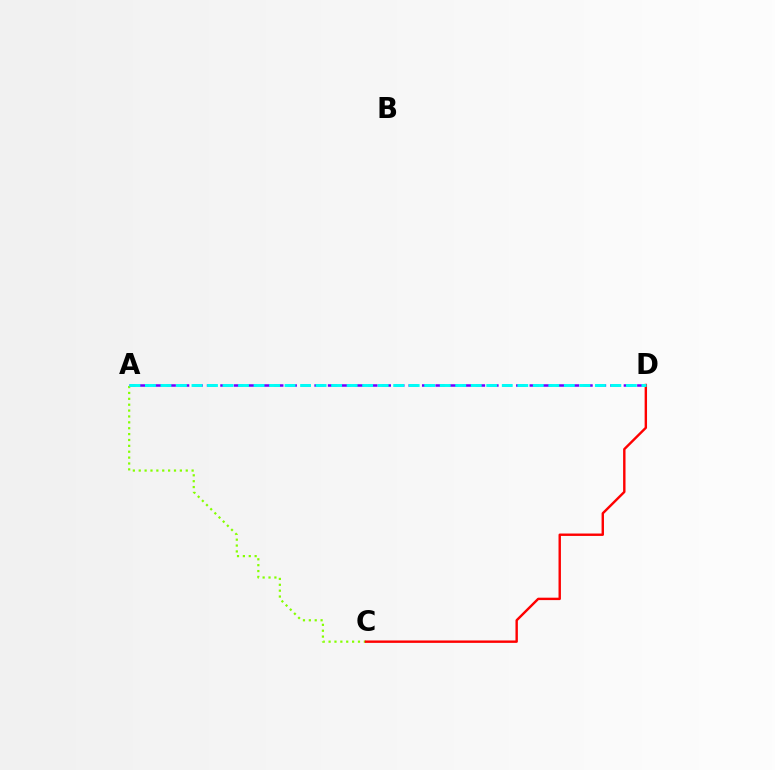{('A', 'D'): [{'color': '#7200ff', 'line_style': 'dashed', 'thickness': 1.83}, {'color': '#00fff6', 'line_style': 'dashed', 'thickness': 2.11}], ('A', 'C'): [{'color': '#84ff00', 'line_style': 'dotted', 'thickness': 1.6}], ('C', 'D'): [{'color': '#ff0000', 'line_style': 'solid', 'thickness': 1.73}]}